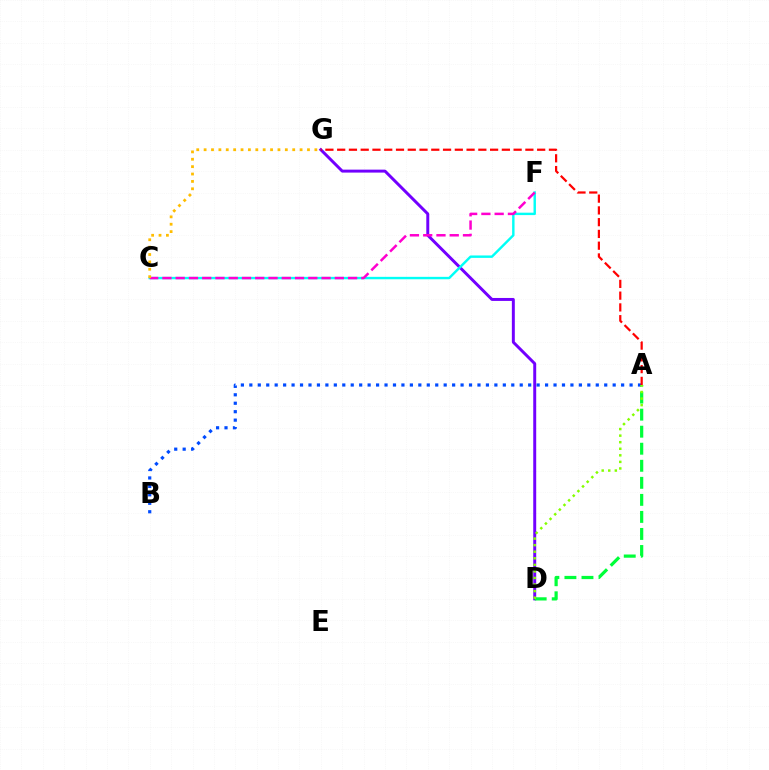{('D', 'G'): [{'color': '#7200ff', 'line_style': 'solid', 'thickness': 2.13}], ('A', 'B'): [{'color': '#004bff', 'line_style': 'dotted', 'thickness': 2.3}], ('A', 'G'): [{'color': '#ff0000', 'line_style': 'dashed', 'thickness': 1.6}], ('A', 'D'): [{'color': '#00ff39', 'line_style': 'dashed', 'thickness': 2.32}, {'color': '#84ff00', 'line_style': 'dotted', 'thickness': 1.78}], ('C', 'F'): [{'color': '#00fff6', 'line_style': 'solid', 'thickness': 1.74}, {'color': '#ff00cf', 'line_style': 'dashed', 'thickness': 1.8}], ('C', 'G'): [{'color': '#ffbd00', 'line_style': 'dotted', 'thickness': 2.01}]}